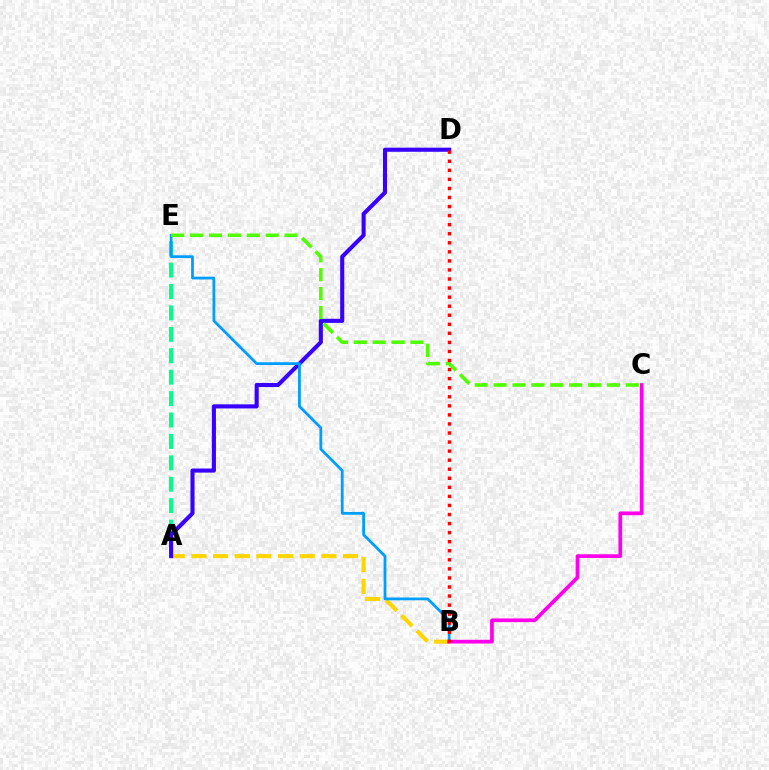{('A', 'B'): [{'color': '#ffd500', 'line_style': 'dashed', 'thickness': 2.94}], ('A', 'E'): [{'color': '#00ff86', 'line_style': 'dashed', 'thickness': 2.91}], ('A', 'D'): [{'color': '#3700ff', 'line_style': 'solid', 'thickness': 2.95}], ('B', 'E'): [{'color': '#009eff', 'line_style': 'solid', 'thickness': 1.99}], ('C', 'E'): [{'color': '#4fff00', 'line_style': 'dashed', 'thickness': 2.57}], ('B', 'C'): [{'color': '#ff00ed', 'line_style': 'solid', 'thickness': 2.68}], ('B', 'D'): [{'color': '#ff0000', 'line_style': 'dotted', 'thickness': 2.46}]}